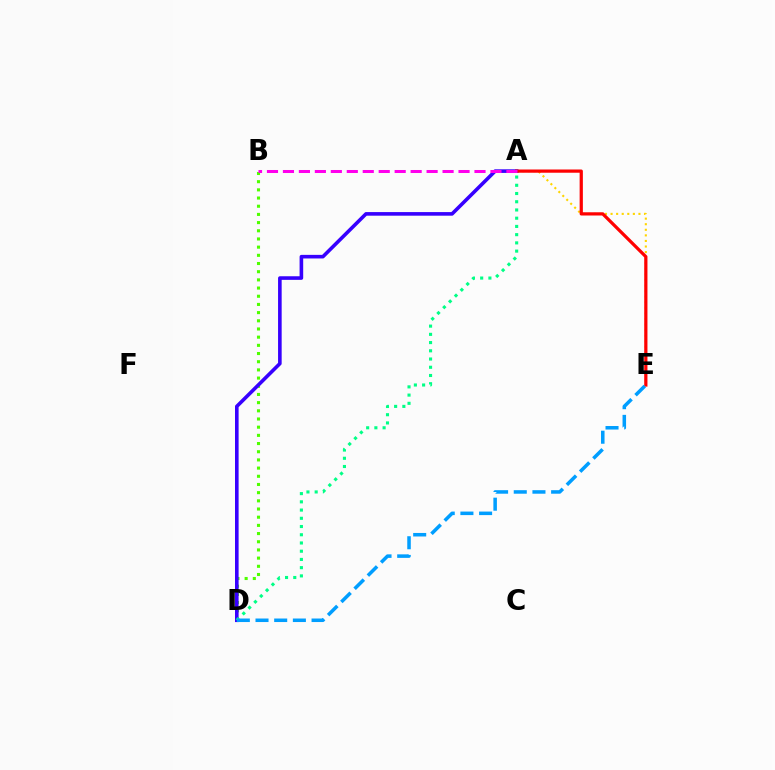{('A', 'E'): [{'color': '#ffd500', 'line_style': 'dotted', 'thickness': 1.51}, {'color': '#ff0000', 'line_style': 'solid', 'thickness': 2.33}], ('B', 'D'): [{'color': '#4fff00', 'line_style': 'dotted', 'thickness': 2.22}], ('A', 'D'): [{'color': '#3700ff', 'line_style': 'solid', 'thickness': 2.59}, {'color': '#00ff86', 'line_style': 'dotted', 'thickness': 2.24}], ('A', 'B'): [{'color': '#ff00ed', 'line_style': 'dashed', 'thickness': 2.17}], ('D', 'E'): [{'color': '#009eff', 'line_style': 'dashed', 'thickness': 2.54}]}